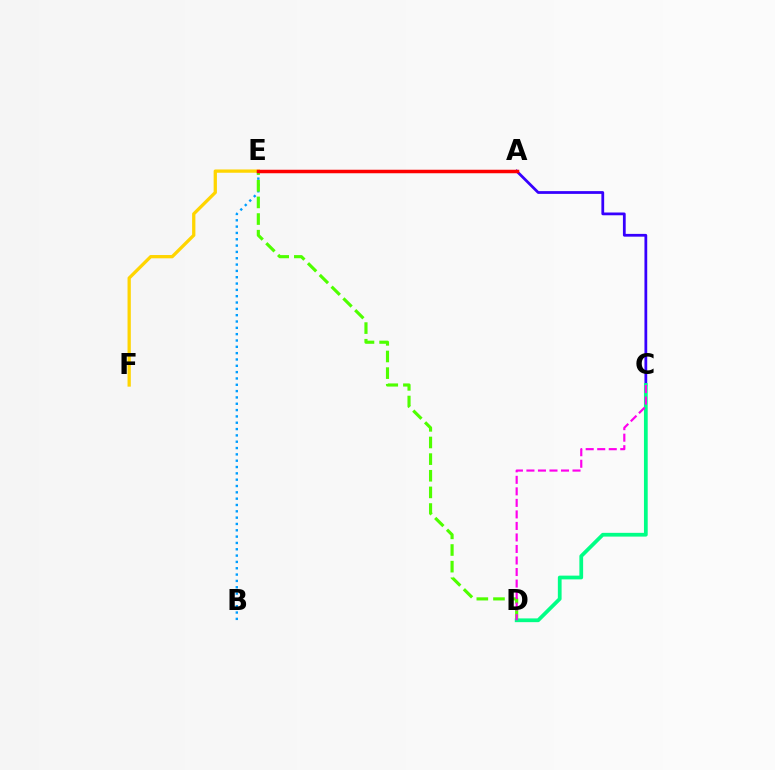{('B', 'E'): [{'color': '#009eff', 'line_style': 'dotted', 'thickness': 1.72}], ('E', 'F'): [{'color': '#ffd500', 'line_style': 'solid', 'thickness': 2.36}], ('A', 'C'): [{'color': '#3700ff', 'line_style': 'solid', 'thickness': 1.99}], ('D', 'E'): [{'color': '#4fff00', 'line_style': 'dashed', 'thickness': 2.26}], ('C', 'D'): [{'color': '#00ff86', 'line_style': 'solid', 'thickness': 2.7}, {'color': '#ff00ed', 'line_style': 'dashed', 'thickness': 1.57}], ('A', 'E'): [{'color': '#ff0000', 'line_style': 'solid', 'thickness': 2.52}]}